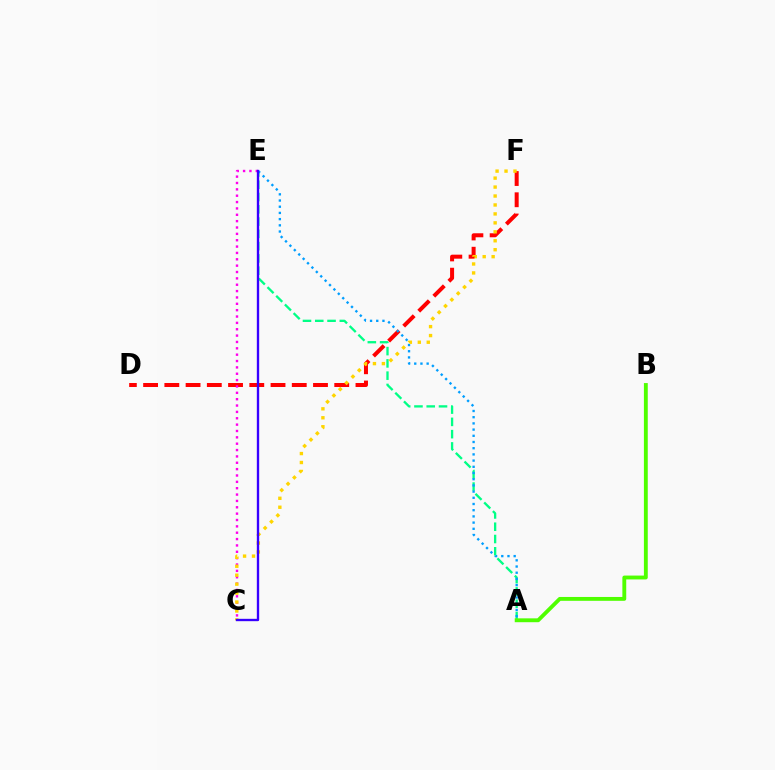{('A', 'E'): [{'color': '#00ff86', 'line_style': 'dashed', 'thickness': 1.67}, {'color': '#009eff', 'line_style': 'dotted', 'thickness': 1.68}], ('D', 'F'): [{'color': '#ff0000', 'line_style': 'dashed', 'thickness': 2.89}], ('C', 'E'): [{'color': '#ff00ed', 'line_style': 'dotted', 'thickness': 1.73}, {'color': '#3700ff', 'line_style': 'solid', 'thickness': 1.7}], ('A', 'B'): [{'color': '#4fff00', 'line_style': 'solid', 'thickness': 2.78}], ('C', 'F'): [{'color': '#ffd500', 'line_style': 'dotted', 'thickness': 2.43}]}